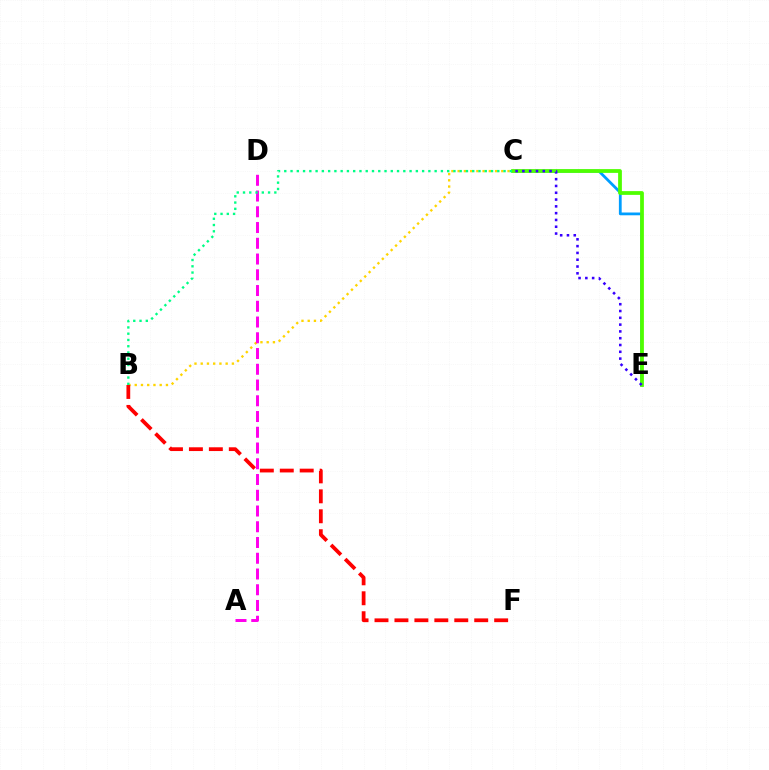{('C', 'E'): [{'color': '#009eff', 'line_style': 'solid', 'thickness': 2.0}, {'color': '#4fff00', 'line_style': 'solid', 'thickness': 2.71}, {'color': '#3700ff', 'line_style': 'dotted', 'thickness': 1.85}], ('B', 'C'): [{'color': '#ffd500', 'line_style': 'dotted', 'thickness': 1.69}, {'color': '#00ff86', 'line_style': 'dotted', 'thickness': 1.7}], ('A', 'D'): [{'color': '#ff00ed', 'line_style': 'dashed', 'thickness': 2.14}], ('B', 'F'): [{'color': '#ff0000', 'line_style': 'dashed', 'thickness': 2.71}]}